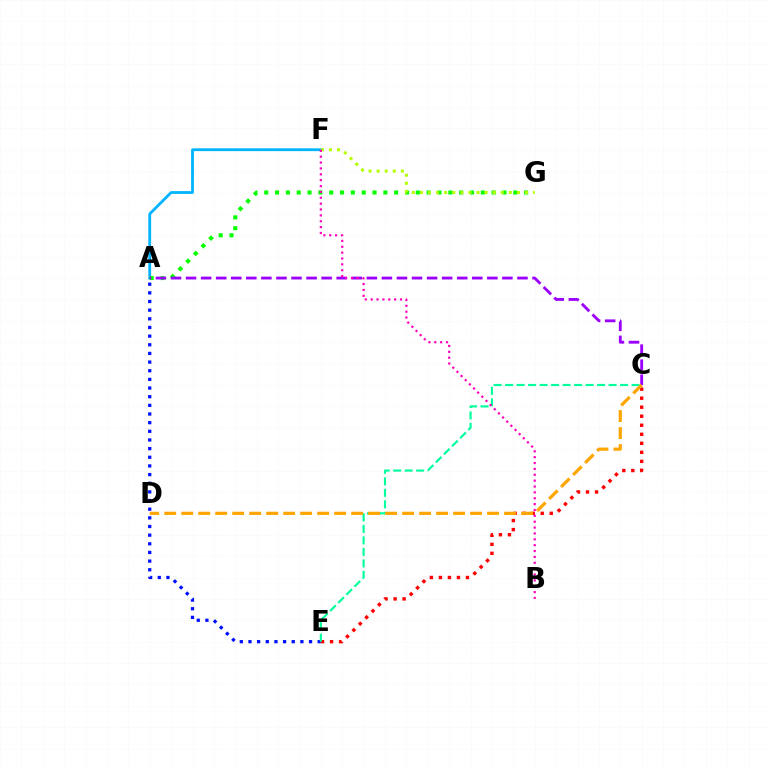{('A', 'F'): [{'color': '#00b5ff', 'line_style': 'solid', 'thickness': 2.01}], ('A', 'E'): [{'color': '#0010ff', 'line_style': 'dotted', 'thickness': 2.35}], ('A', 'G'): [{'color': '#08ff00', 'line_style': 'dotted', 'thickness': 2.94}], ('C', 'E'): [{'color': '#ff0000', 'line_style': 'dotted', 'thickness': 2.45}, {'color': '#00ff9d', 'line_style': 'dashed', 'thickness': 1.56}], ('A', 'C'): [{'color': '#9b00ff', 'line_style': 'dashed', 'thickness': 2.05}], ('C', 'D'): [{'color': '#ffa500', 'line_style': 'dashed', 'thickness': 2.31}], ('F', 'G'): [{'color': '#b3ff00', 'line_style': 'dotted', 'thickness': 2.2}], ('B', 'F'): [{'color': '#ff00bd', 'line_style': 'dotted', 'thickness': 1.59}]}